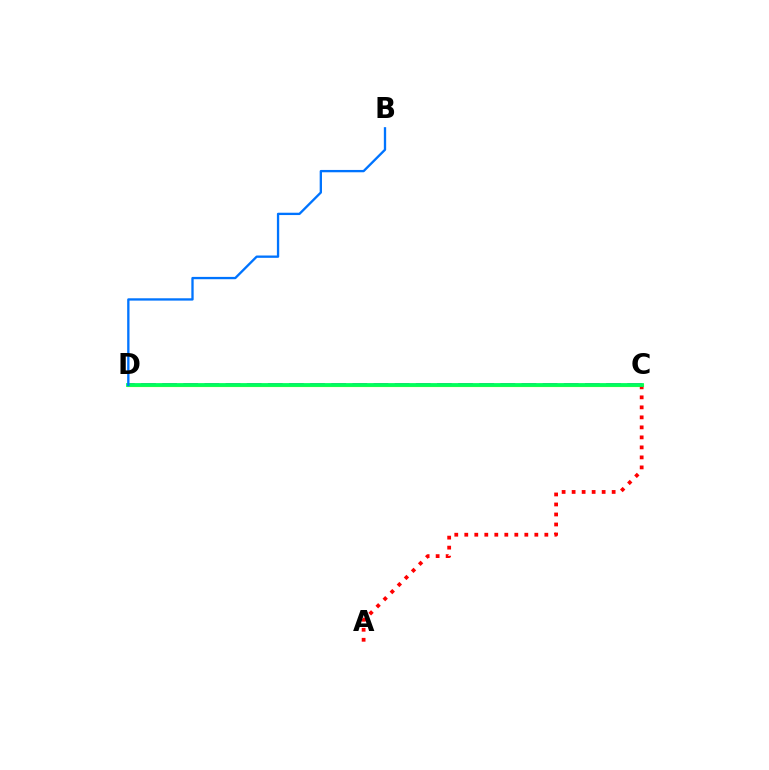{('C', 'D'): [{'color': '#b900ff', 'line_style': 'dashed', 'thickness': 2.87}, {'color': '#d1ff00', 'line_style': 'solid', 'thickness': 2.29}, {'color': '#00ff5c', 'line_style': 'solid', 'thickness': 2.73}], ('A', 'C'): [{'color': '#ff0000', 'line_style': 'dotted', 'thickness': 2.72}], ('B', 'D'): [{'color': '#0074ff', 'line_style': 'solid', 'thickness': 1.67}]}